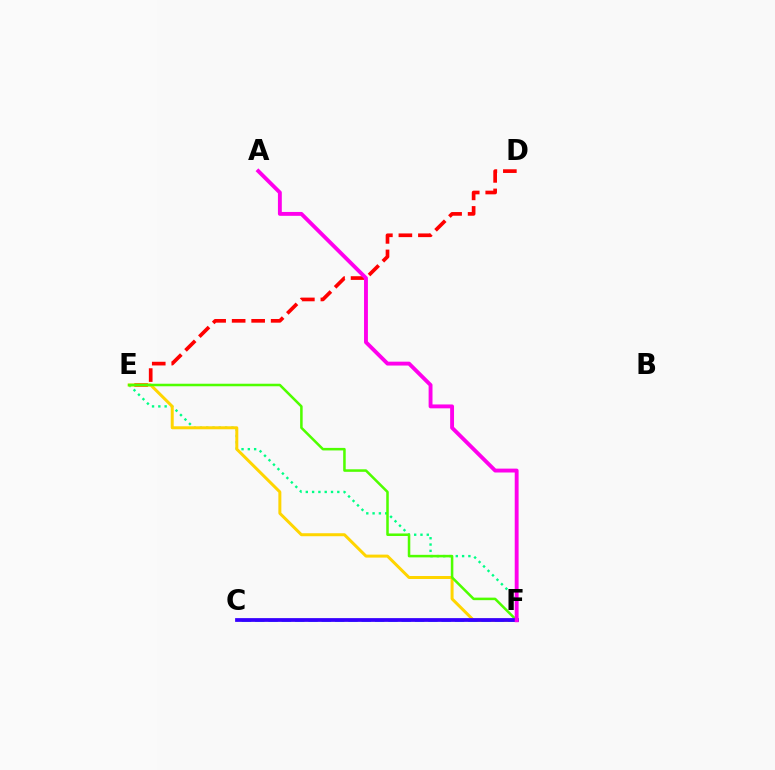{('D', 'E'): [{'color': '#ff0000', 'line_style': 'dashed', 'thickness': 2.65}], ('E', 'F'): [{'color': '#00ff86', 'line_style': 'dotted', 'thickness': 1.71}, {'color': '#ffd500', 'line_style': 'solid', 'thickness': 2.15}, {'color': '#4fff00', 'line_style': 'solid', 'thickness': 1.82}], ('C', 'F'): [{'color': '#009eff', 'line_style': 'dashed', 'thickness': 1.81}, {'color': '#3700ff', 'line_style': 'solid', 'thickness': 2.71}], ('A', 'F'): [{'color': '#ff00ed', 'line_style': 'solid', 'thickness': 2.79}]}